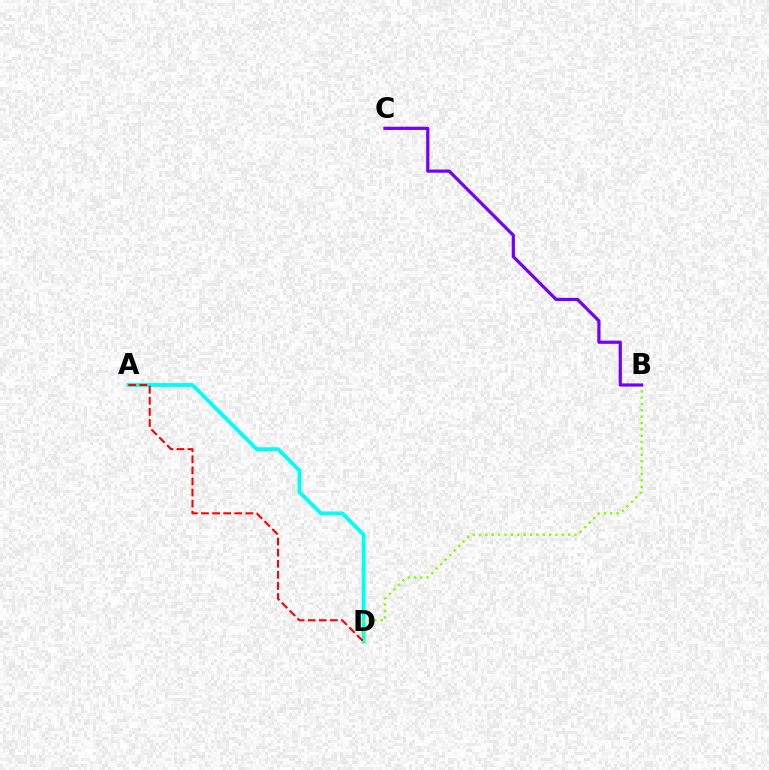{('A', 'D'): [{'color': '#00fff6', 'line_style': 'solid', 'thickness': 2.75}, {'color': '#ff0000', 'line_style': 'dashed', 'thickness': 1.51}], ('B', 'D'): [{'color': '#84ff00', 'line_style': 'dotted', 'thickness': 1.73}], ('B', 'C'): [{'color': '#7200ff', 'line_style': 'solid', 'thickness': 2.31}]}